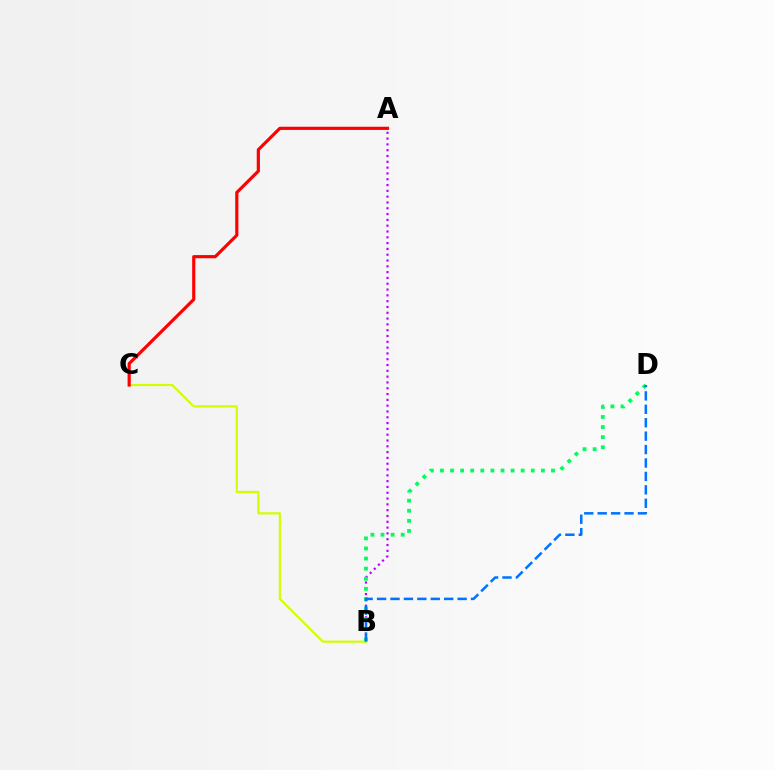{('A', 'B'): [{'color': '#b900ff', 'line_style': 'dotted', 'thickness': 1.58}], ('B', 'C'): [{'color': '#d1ff00', 'line_style': 'solid', 'thickness': 1.58}], ('B', 'D'): [{'color': '#00ff5c', 'line_style': 'dotted', 'thickness': 2.74}, {'color': '#0074ff', 'line_style': 'dashed', 'thickness': 1.82}], ('A', 'C'): [{'color': '#ff0000', 'line_style': 'solid', 'thickness': 2.28}]}